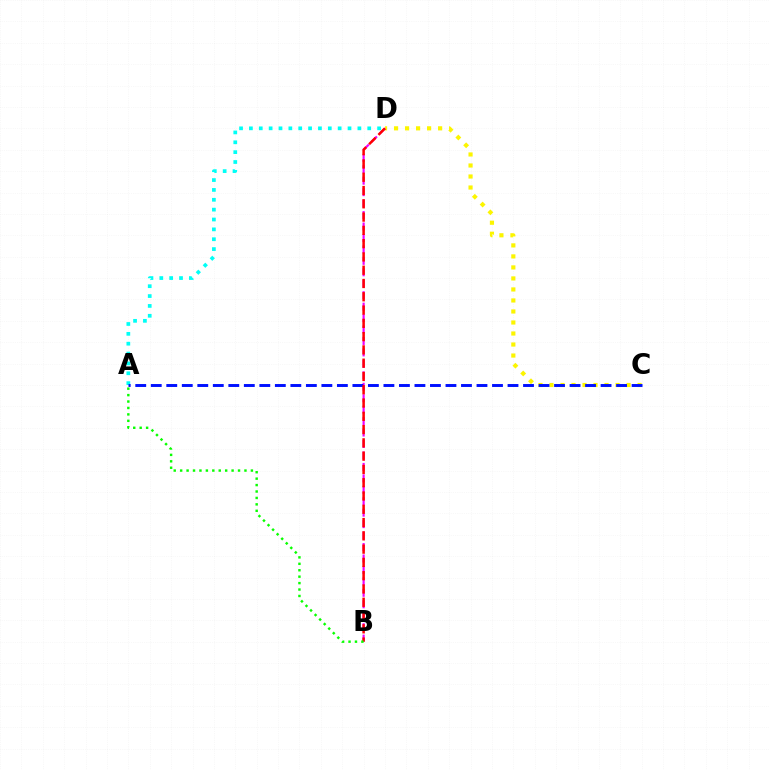{('C', 'D'): [{'color': '#fcf500', 'line_style': 'dotted', 'thickness': 2.99}], ('B', 'D'): [{'color': '#ee00ff', 'line_style': 'dashed', 'thickness': 1.56}, {'color': '#ff0000', 'line_style': 'dashed', 'thickness': 1.8}], ('A', 'D'): [{'color': '#00fff6', 'line_style': 'dotted', 'thickness': 2.68}], ('A', 'C'): [{'color': '#0010ff', 'line_style': 'dashed', 'thickness': 2.11}], ('A', 'B'): [{'color': '#08ff00', 'line_style': 'dotted', 'thickness': 1.75}]}